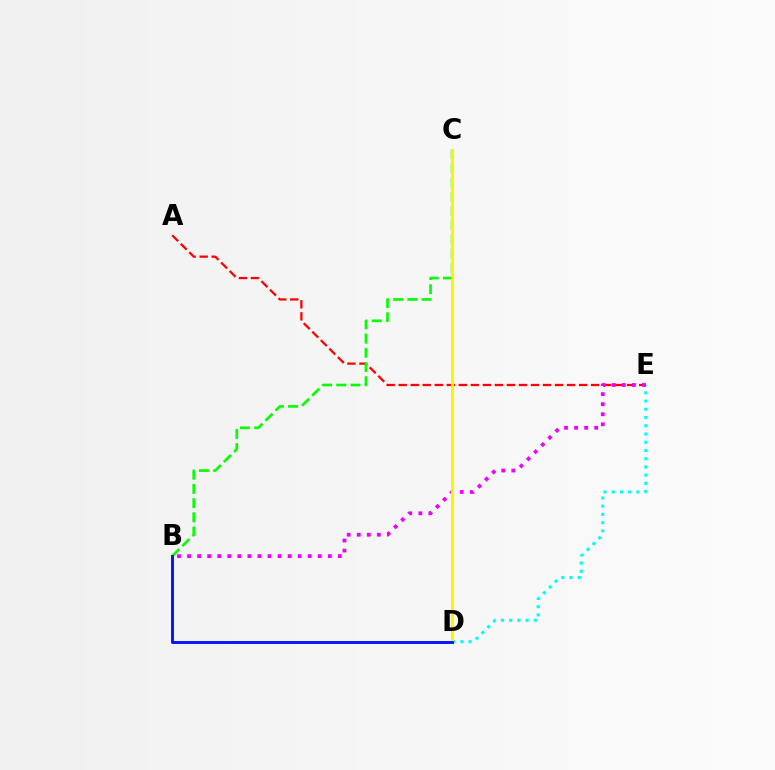{('D', 'E'): [{'color': '#00fff6', 'line_style': 'dotted', 'thickness': 2.24}], ('A', 'E'): [{'color': '#ff0000', 'line_style': 'dashed', 'thickness': 1.63}], ('B', 'E'): [{'color': '#ee00ff', 'line_style': 'dotted', 'thickness': 2.73}], ('B', 'C'): [{'color': '#08ff00', 'line_style': 'dashed', 'thickness': 1.93}], ('C', 'D'): [{'color': '#fcf500', 'line_style': 'solid', 'thickness': 2.21}], ('B', 'D'): [{'color': '#0010ff', 'line_style': 'solid', 'thickness': 2.07}]}